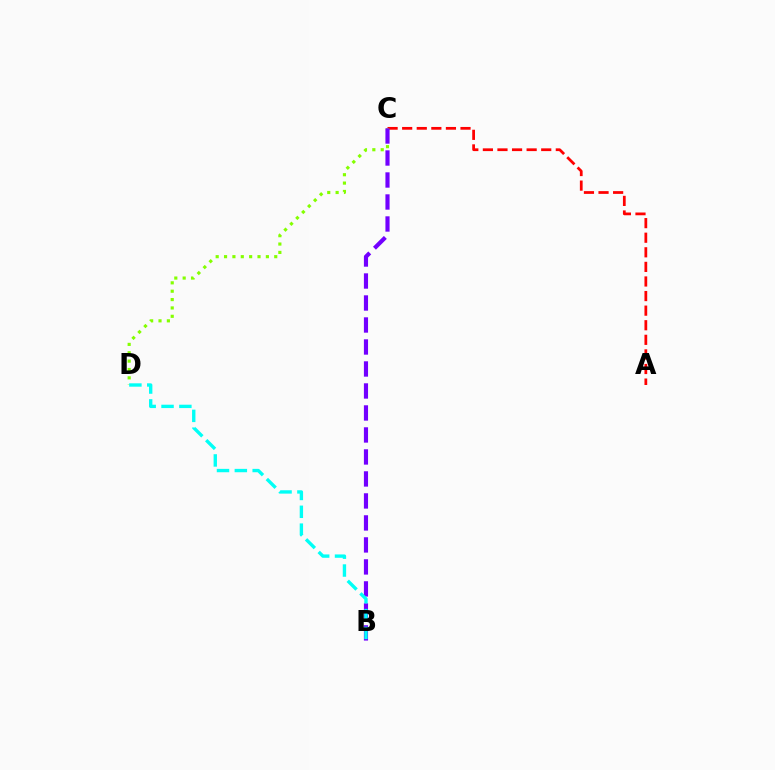{('A', 'C'): [{'color': '#ff0000', 'line_style': 'dashed', 'thickness': 1.98}], ('C', 'D'): [{'color': '#84ff00', 'line_style': 'dotted', 'thickness': 2.27}], ('B', 'C'): [{'color': '#7200ff', 'line_style': 'dashed', 'thickness': 2.99}], ('B', 'D'): [{'color': '#00fff6', 'line_style': 'dashed', 'thickness': 2.42}]}